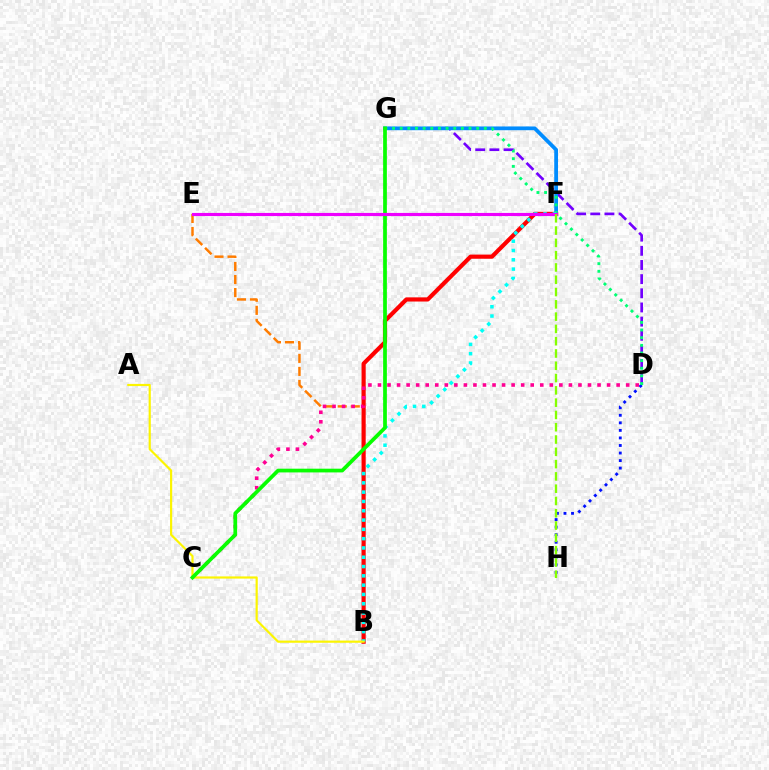{('D', 'H'): [{'color': '#0010ff', 'line_style': 'dotted', 'thickness': 2.05}], ('B', 'E'): [{'color': '#ff7c00', 'line_style': 'dashed', 'thickness': 1.77}], ('D', 'G'): [{'color': '#7200ff', 'line_style': 'dashed', 'thickness': 1.92}, {'color': '#00ff74', 'line_style': 'dotted', 'thickness': 2.08}], ('B', 'F'): [{'color': '#ff0000', 'line_style': 'solid', 'thickness': 3.0}, {'color': '#00fff6', 'line_style': 'dotted', 'thickness': 2.53}], ('C', 'D'): [{'color': '#ff0094', 'line_style': 'dotted', 'thickness': 2.59}], ('F', 'G'): [{'color': '#008cff', 'line_style': 'solid', 'thickness': 2.71}], ('A', 'B'): [{'color': '#fcf500', 'line_style': 'solid', 'thickness': 1.57}], ('C', 'G'): [{'color': '#08ff00', 'line_style': 'solid', 'thickness': 2.68}], ('E', 'F'): [{'color': '#ee00ff', 'line_style': 'solid', 'thickness': 2.26}], ('F', 'H'): [{'color': '#84ff00', 'line_style': 'dashed', 'thickness': 1.67}]}